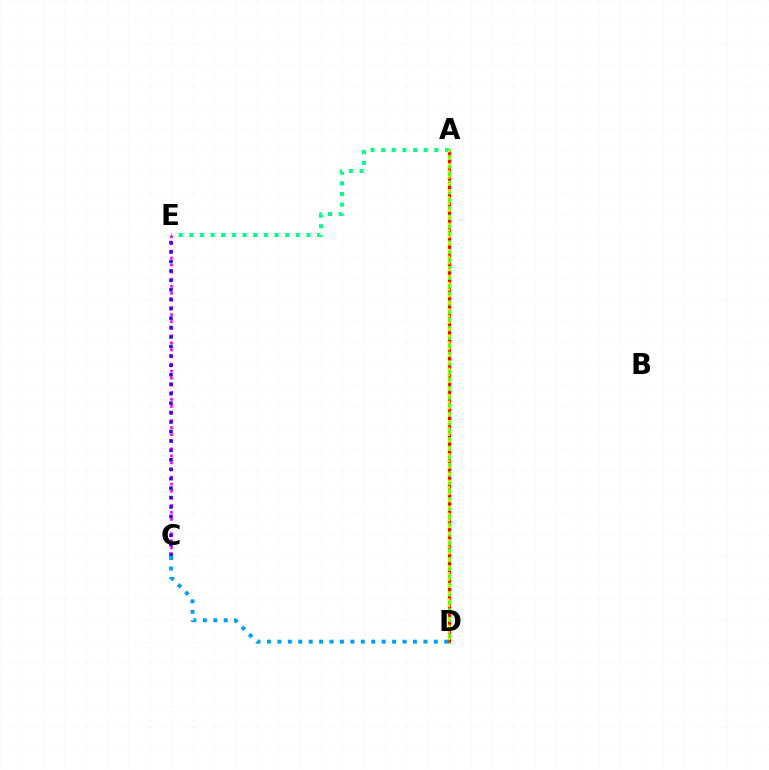{('A', 'D'): [{'color': '#4fff00', 'line_style': 'solid', 'thickness': 2.02}, {'color': '#ff0000', 'line_style': 'dotted', 'thickness': 2.32}, {'color': '#ffd500', 'line_style': 'dotted', 'thickness': 1.79}], ('A', 'E'): [{'color': '#00ff86', 'line_style': 'dotted', 'thickness': 2.89}], ('C', 'E'): [{'color': '#ff00ed', 'line_style': 'dotted', 'thickness': 1.92}, {'color': '#3700ff', 'line_style': 'dotted', 'thickness': 2.57}], ('C', 'D'): [{'color': '#009eff', 'line_style': 'dotted', 'thickness': 2.83}]}